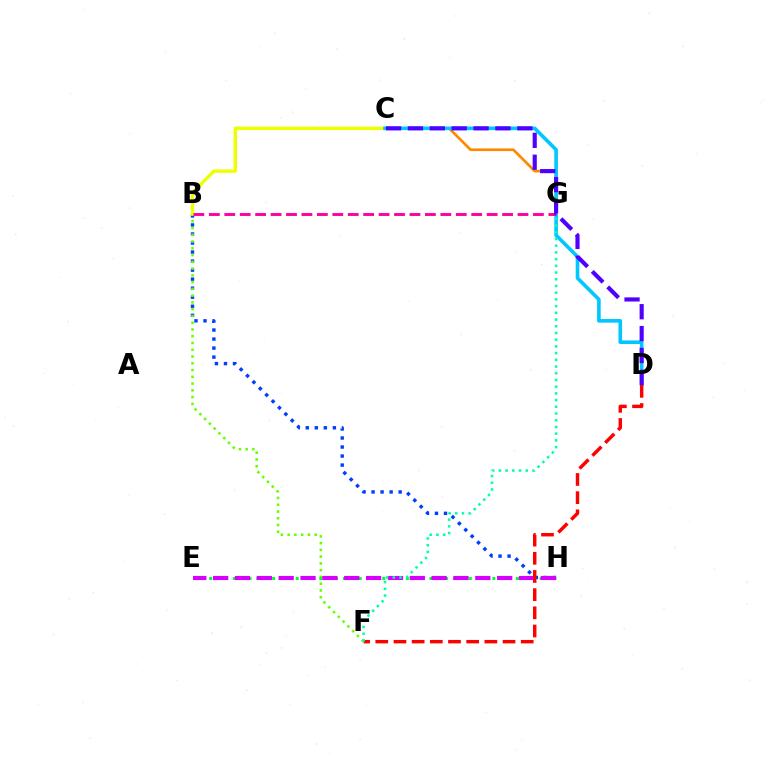{('B', 'H'): [{'color': '#003fff', 'line_style': 'dotted', 'thickness': 2.45}], ('B', 'F'): [{'color': '#66ff00', 'line_style': 'dotted', 'thickness': 1.84}], ('E', 'H'): [{'color': '#00ff27', 'line_style': 'dotted', 'thickness': 2.14}, {'color': '#d600ff', 'line_style': 'dashed', 'thickness': 2.97}], ('C', 'G'): [{'color': '#ff8800', 'line_style': 'solid', 'thickness': 1.92}], ('B', 'C'): [{'color': '#eeff00', 'line_style': 'solid', 'thickness': 2.45}], ('C', 'D'): [{'color': '#00c7ff', 'line_style': 'solid', 'thickness': 2.6}, {'color': '#4f00ff', 'line_style': 'dashed', 'thickness': 2.97}], ('D', 'F'): [{'color': '#ff0000', 'line_style': 'dashed', 'thickness': 2.47}], ('F', 'G'): [{'color': '#00ffaf', 'line_style': 'dotted', 'thickness': 1.82}], ('B', 'G'): [{'color': '#ff00a0', 'line_style': 'dashed', 'thickness': 2.1}]}